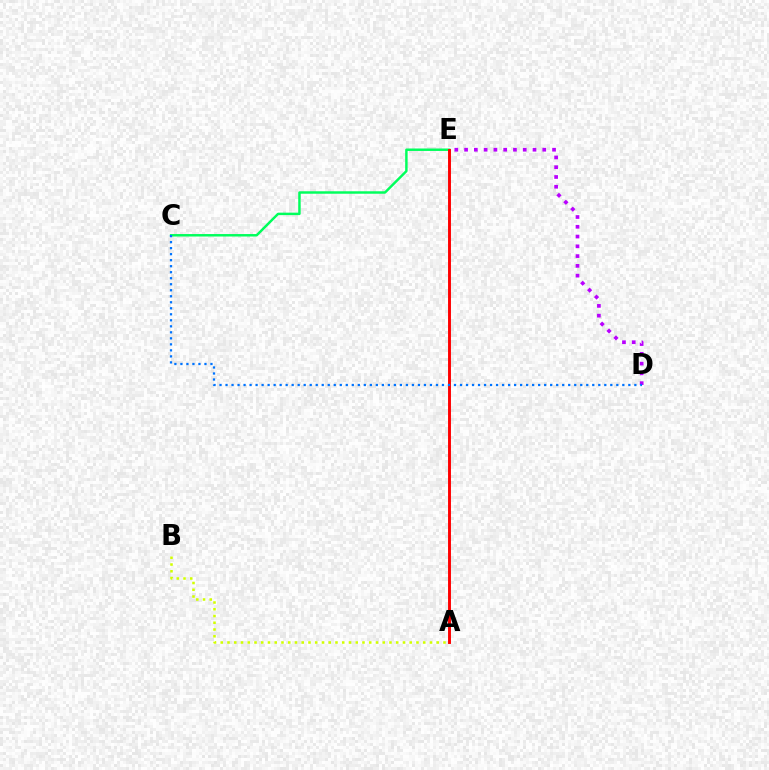{('A', 'B'): [{'color': '#d1ff00', 'line_style': 'dotted', 'thickness': 1.83}], ('D', 'E'): [{'color': '#b900ff', 'line_style': 'dotted', 'thickness': 2.66}], ('C', 'E'): [{'color': '#00ff5c', 'line_style': 'solid', 'thickness': 1.77}], ('A', 'E'): [{'color': '#ff0000', 'line_style': 'solid', 'thickness': 2.1}], ('C', 'D'): [{'color': '#0074ff', 'line_style': 'dotted', 'thickness': 1.63}]}